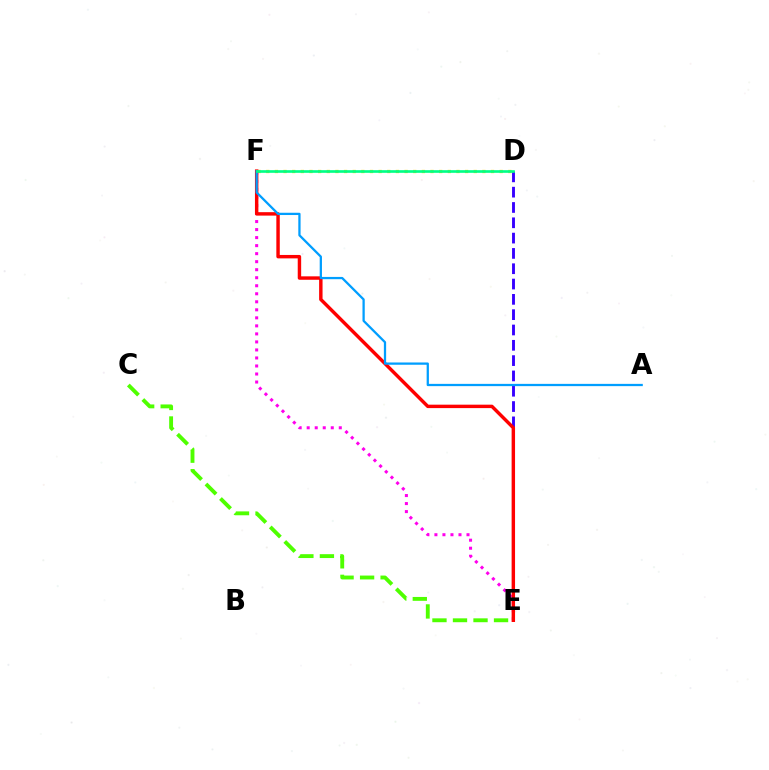{('D', 'E'): [{'color': '#3700ff', 'line_style': 'dashed', 'thickness': 2.08}], ('D', 'F'): [{'color': '#ffd500', 'line_style': 'dotted', 'thickness': 2.35}, {'color': '#00ff86', 'line_style': 'solid', 'thickness': 1.91}], ('E', 'F'): [{'color': '#ff00ed', 'line_style': 'dotted', 'thickness': 2.18}, {'color': '#ff0000', 'line_style': 'solid', 'thickness': 2.47}], ('A', 'F'): [{'color': '#009eff', 'line_style': 'solid', 'thickness': 1.63}], ('C', 'E'): [{'color': '#4fff00', 'line_style': 'dashed', 'thickness': 2.79}]}